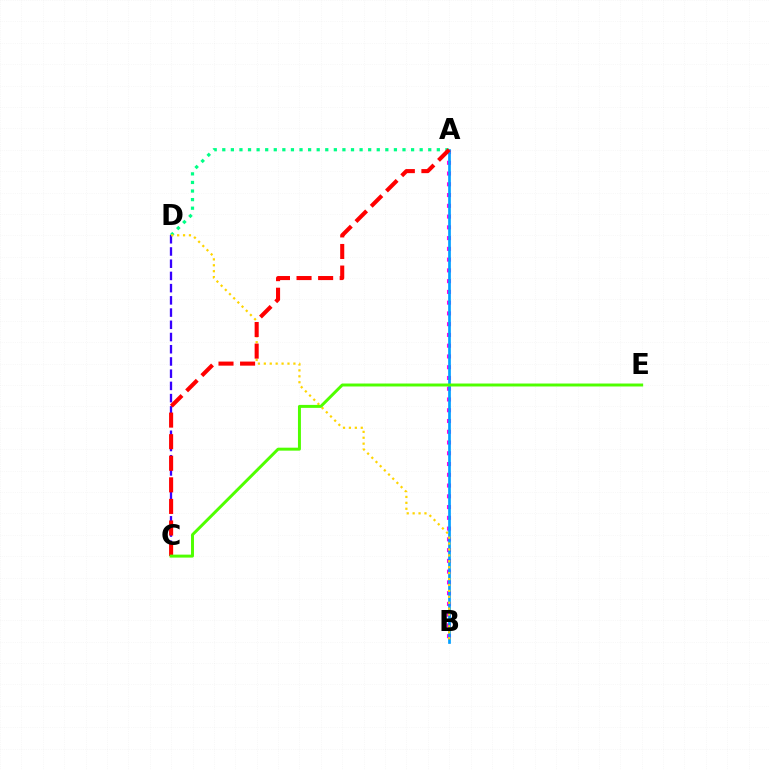{('A', 'D'): [{'color': '#00ff86', 'line_style': 'dotted', 'thickness': 2.33}], ('A', 'B'): [{'color': '#ff00ed', 'line_style': 'dotted', 'thickness': 2.92}, {'color': '#009eff', 'line_style': 'solid', 'thickness': 1.94}], ('C', 'D'): [{'color': '#3700ff', 'line_style': 'dashed', 'thickness': 1.66}], ('B', 'D'): [{'color': '#ffd500', 'line_style': 'dotted', 'thickness': 1.61}], ('A', 'C'): [{'color': '#ff0000', 'line_style': 'dashed', 'thickness': 2.93}], ('C', 'E'): [{'color': '#4fff00', 'line_style': 'solid', 'thickness': 2.13}]}